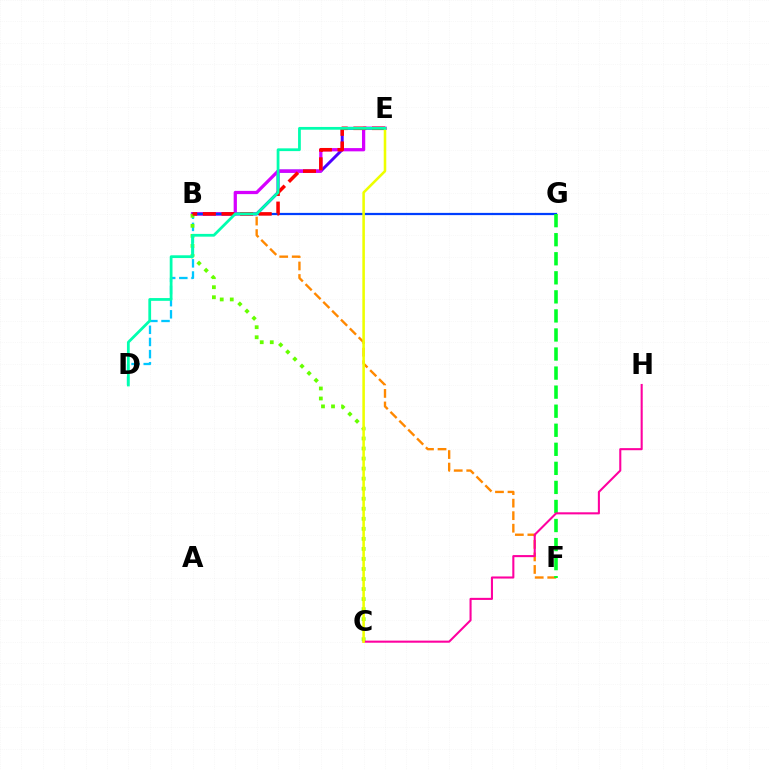{('B', 'D'): [{'color': '#00c7ff', 'line_style': 'dashed', 'thickness': 1.65}], ('B', 'F'): [{'color': '#ff8800', 'line_style': 'dashed', 'thickness': 1.7}], ('B', 'E'): [{'color': '#4f00ff', 'line_style': 'solid', 'thickness': 2.11}, {'color': '#d600ff', 'line_style': 'solid', 'thickness': 2.34}, {'color': '#ff0000', 'line_style': 'dashed', 'thickness': 2.53}], ('B', 'G'): [{'color': '#003fff', 'line_style': 'solid', 'thickness': 1.61}], ('F', 'G'): [{'color': '#00ff27', 'line_style': 'dashed', 'thickness': 2.59}], ('B', 'C'): [{'color': '#66ff00', 'line_style': 'dotted', 'thickness': 2.73}], ('C', 'H'): [{'color': '#ff00a0', 'line_style': 'solid', 'thickness': 1.5}], ('C', 'E'): [{'color': '#eeff00', 'line_style': 'solid', 'thickness': 1.84}], ('D', 'E'): [{'color': '#00ffaf', 'line_style': 'solid', 'thickness': 1.99}]}